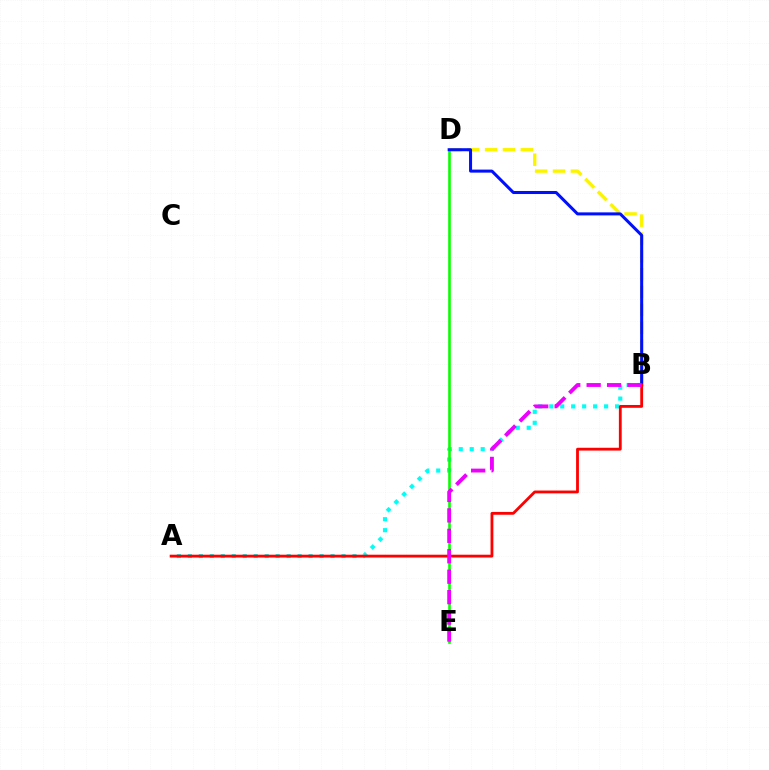{('A', 'B'): [{'color': '#00fff6', 'line_style': 'dotted', 'thickness': 2.98}, {'color': '#ff0000', 'line_style': 'solid', 'thickness': 2.03}], ('B', 'D'): [{'color': '#fcf500', 'line_style': 'dashed', 'thickness': 2.43}, {'color': '#0010ff', 'line_style': 'solid', 'thickness': 2.18}], ('D', 'E'): [{'color': '#08ff00', 'line_style': 'solid', 'thickness': 1.87}], ('B', 'E'): [{'color': '#ee00ff', 'line_style': 'dashed', 'thickness': 2.78}]}